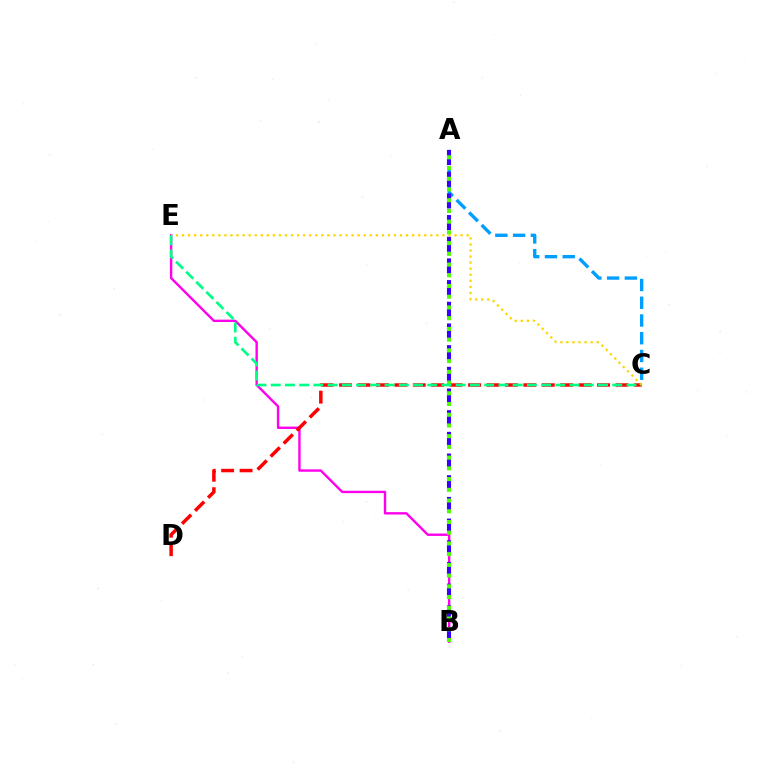{('A', 'C'): [{'color': '#009eff', 'line_style': 'dashed', 'thickness': 2.41}], ('B', 'E'): [{'color': '#ff00ed', 'line_style': 'solid', 'thickness': 1.72}], ('A', 'B'): [{'color': '#3700ff', 'line_style': 'dashed', 'thickness': 2.95}, {'color': '#4fff00', 'line_style': 'dotted', 'thickness': 2.91}], ('C', 'D'): [{'color': '#ff0000', 'line_style': 'dashed', 'thickness': 2.5}], ('C', 'E'): [{'color': '#ffd500', 'line_style': 'dotted', 'thickness': 1.65}, {'color': '#00ff86', 'line_style': 'dashed', 'thickness': 1.93}]}